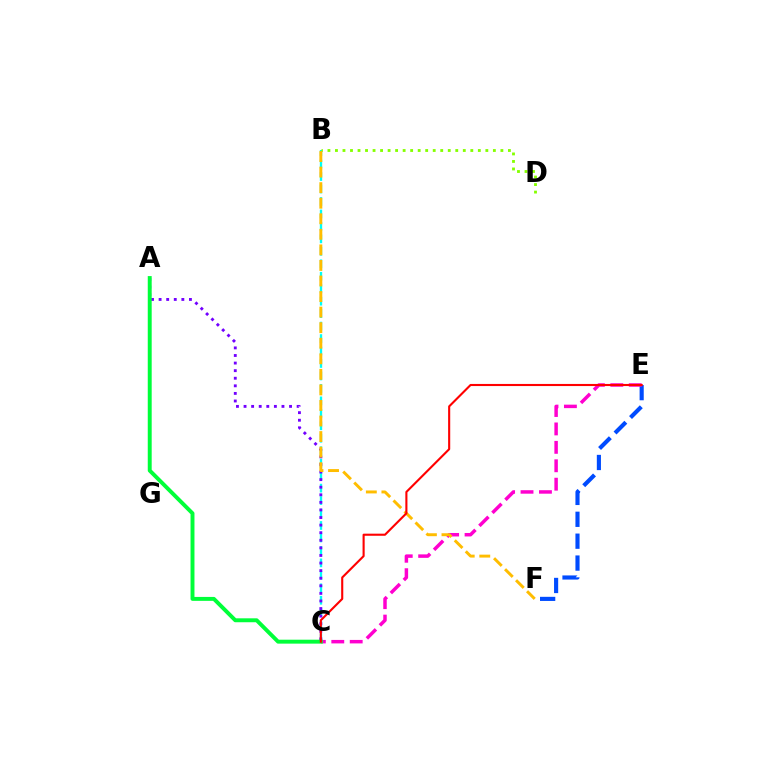{('B', 'C'): [{'color': '#00fff6', 'line_style': 'dashed', 'thickness': 1.69}], ('E', 'F'): [{'color': '#004bff', 'line_style': 'dashed', 'thickness': 2.97}], ('A', 'C'): [{'color': '#7200ff', 'line_style': 'dotted', 'thickness': 2.06}, {'color': '#00ff39', 'line_style': 'solid', 'thickness': 2.83}], ('C', 'E'): [{'color': '#ff00cf', 'line_style': 'dashed', 'thickness': 2.5}, {'color': '#ff0000', 'line_style': 'solid', 'thickness': 1.52}], ('B', 'D'): [{'color': '#84ff00', 'line_style': 'dotted', 'thickness': 2.04}], ('B', 'F'): [{'color': '#ffbd00', 'line_style': 'dashed', 'thickness': 2.11}]}